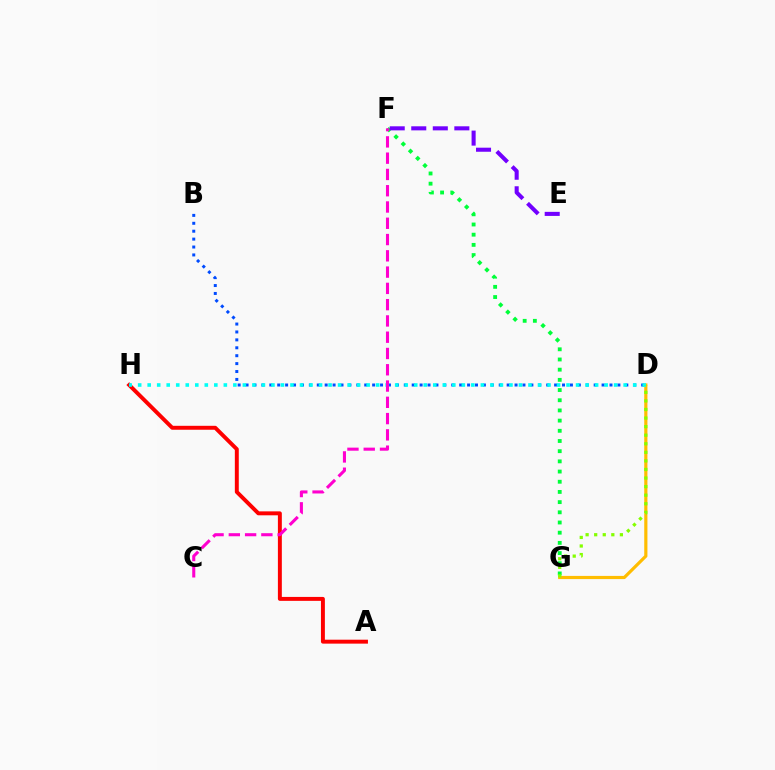{('A', 'H'): [{'color': '#ff0000', 'line_style': 'solid', 'thickness': 2.83}], ('F', 'G'): [{'color': '#00ff39', 'line_style': 'dotted', 'thickness': 2.77}], ('B', 'D'): [{'color': '#004bff', 'line_style': 'dotted', 'thickness': 2.15}], ('D', 'G'): [{'color': '#ffbd00', 'line_style': 'solid', 'thickness': 2.29}, {'color': '#84ff00', 'line_style': 'dotted', 'thickness': 2.33}], ('D', 'H'): [{'color': '#00fff6', 'line_style': 'dotted', 'thickness': 2.59}], ('C', 'F'): [{'color': '#ff00cf', 'line_style': 'dashed', 'thickness': 2.21}], ('E', 'F'): [{'color': '#7200ff', 'line_style': 'dashed', 'thickness': 2.93}]}